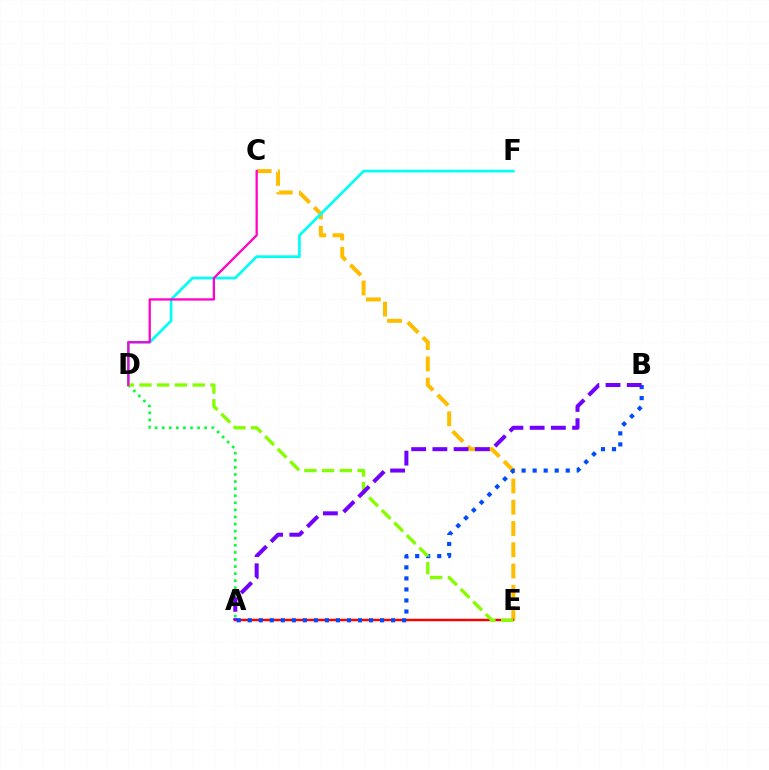{('A', 'D'): [{'color': '#00ff39', 'line_style': 'dotted', 'thickness': 1.92}], ('C', 'E'): [{'color': '#ffbd00', 'line_style': 'dashed', 'thickness': 2.89}], ('A', 'E'): [{'color': '#ff0000', 'line_style': 'solid', 'thickness': 1.75}], ('D', 'F'): [{'color': '#00fff6', 'line_style': 'solid', 'thickness': 1.94}], ('A', 'B'): [{'color': '#004bff', 'line_style': 'dotted', 'thickness': 3.0}, {'color': '#7200ff', 'line_style': 'dashed', 'thickness': 2.88}], ('D', 'E'): [{'color': '#84ff00', 'line_style': 'dashed', 'thickness': 2.41}], ('C', 'D'): [{'color': '#ff00cf', 'line_style': 'solid', 'thickness': 1.64}]}